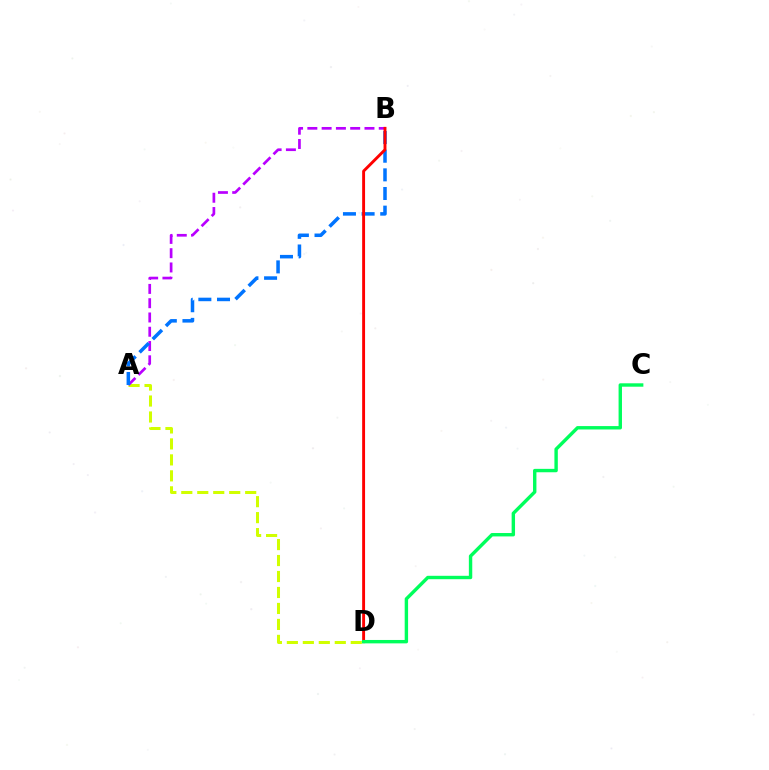{('A', 'D'): [{'color': '#d1ff00', 'line_style': 'dashed', 'thickness': 2.17}], ('A', 'B'): [{'color': '#b900ff', 'line_style': 'dashed', 'thickness': 1.94}, {'color': '#0074ff', 'line_style': 'dashed', 'thickness': 2.53}], ('B', 'D'): [{'color': '#ff0000', 'line_style': 'solid', 'thickness': 2.09}], ('C', 'D'): [{'color': '#00ff5c', 'line_style': 'solid', 'thickness': 2.45}]}